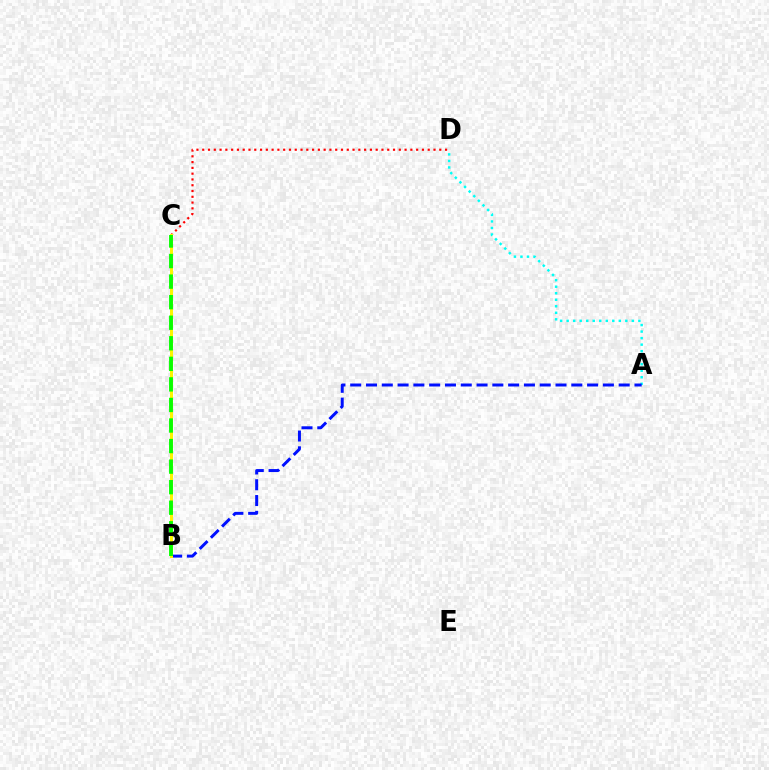{('B', 'C'): [{'color': '#ee00ff', 'line_style': 'dashed', 'thickness': 1.93}, {'color': '#fcf500', 'line_style': 'solid', 'thickness': 2.16}, {'color': '#08ff00', 'line_style': 'dashed', 'thickness': 2.79}], ('A', 'D'): [{'color': '#00fff6', 'line_style': 'dotted', 'thickness': 1.77}], ('C', 'D'): [{'color': '#ff0000', 'line_style': 'dotted', 'thickness': 1.57}], ('A', 'B'): [{'color': '#0010ff', 'line_style': 'dashed', 'thickness': 2.15}]}